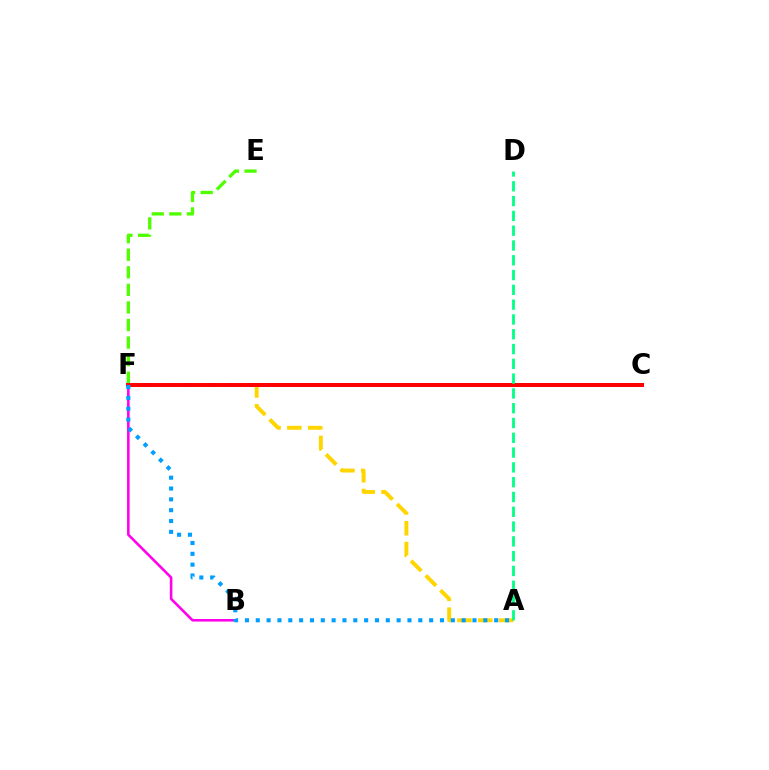{('C', 'F'): [{'color': '#3700ff', 'line_style': 'solid', 'thickness': 2.7}, {'color': '#ff0000', 'line_style': 'solid', 'thickness': 2.84}], ('A', 'F'): [{'color': '#ffd500', 'line_style': 'dashed', 'thickness': 2.83}, {'color': '#009eff', 'line_style': 'dotted', 'thickness': 2.94}], ('E', 'F'): [{'color': '#4fff00', 'line_style': 'dashed', 'thickness': 2.39}], ('B', 'F'): [{'color': '#ff00ed', 'line_style': 'solid', 'thickness': 1.85}], ('A', 'D'): [{'color': '#00ff86', 'line_style': 'dashed', 'thickness': 2.01}]}